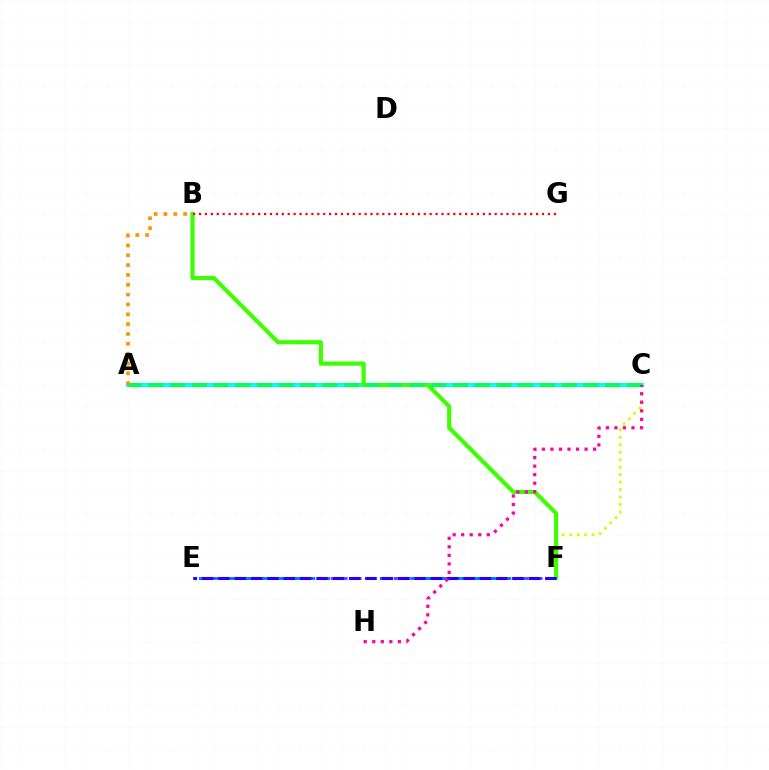{('E', 'F'): [{'color': '#b900ff', 'line_style': 'dotted', 'thickness': 1.89}, {'color': '#0074ff', 'line_style': 'dashed', 'thickness': 2.05}, {'color': '#2500ff', 'line_style': 'dashed', 'thickness': 2.22}], ('C', 'F'): [{'color': '#d1ff00', 'line_style': 'dotted', 'thickness': 2.03}], ('A', 'C'): [{'color': '#00fff6', 'line_style': 'solid', 'thickness': 2.88}, {'color': '#00ff5c', 'line_style': 'dashed', 'thickness': 2.96}], ('B', 'F'): [{'color': '#3dff00', 'line_style': 'solid', 'thickness': 2.99}], ('A', 'B'): [{'color': '#ff9400', 'line_style': 'dotted', 'thickness': 2.67}], ('B', 'G'): [{'color': '#ff0000', 'line_style': 'dotted', 'thickness': 1.61}], ('C', 'H'): [{'color': '#ff00ac', 'line_style': 'dotted', 'thickness': 2.32}]}